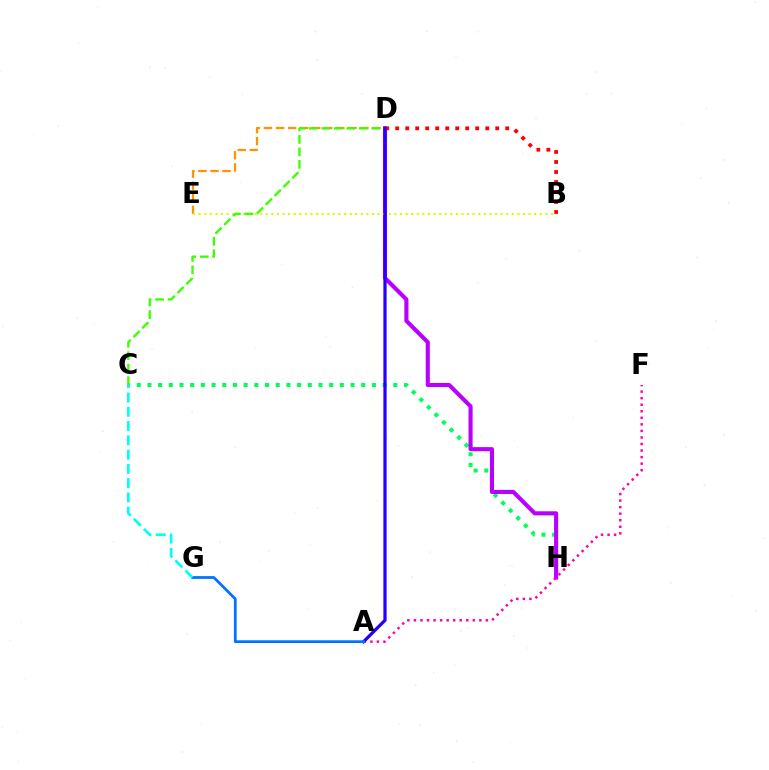{('D', 'E'): [{'color': '#ff9400', 'line_style': 'dashed', 'thickness': 1.64}], ('C', 'H'): [{'color': '#00ff5c', 'line_style': 'dotted', 'thickness': 2.9}], ('D', 'H'): [{'color': '#b900ff', 'line_style': 'solid', 'thickness': 2.95}], ('A', 'F'): [{'color': '#ff00ac', 'line_style': 'dotted', 'thickness': 1.78}], ('B', 'E'): [{'color': '#d1ff00', 'line_style': 'dotted', 'thickness': 1.52}], ('C', 'D'): [{'color': '#3dff00', 'line_style': 'dashed', 'thickness': 1.7}], ('B', 'D'): [{'color': '#ff0000', 'line_style': 'dotted', 'thickness': 2.72}], ('A', 'D'): [{'color': '#2500ff', 'line_style': 'solid', 'thickness': 2.33}], ('A', 'G'): [{'color': '#0074ff', 'line_style': 'solid', 'thickness': 1.99}], ('C', 'G'): [{'color': '#00fff6', 'line_style': 'dashed', 'thickness': 1.94}]}